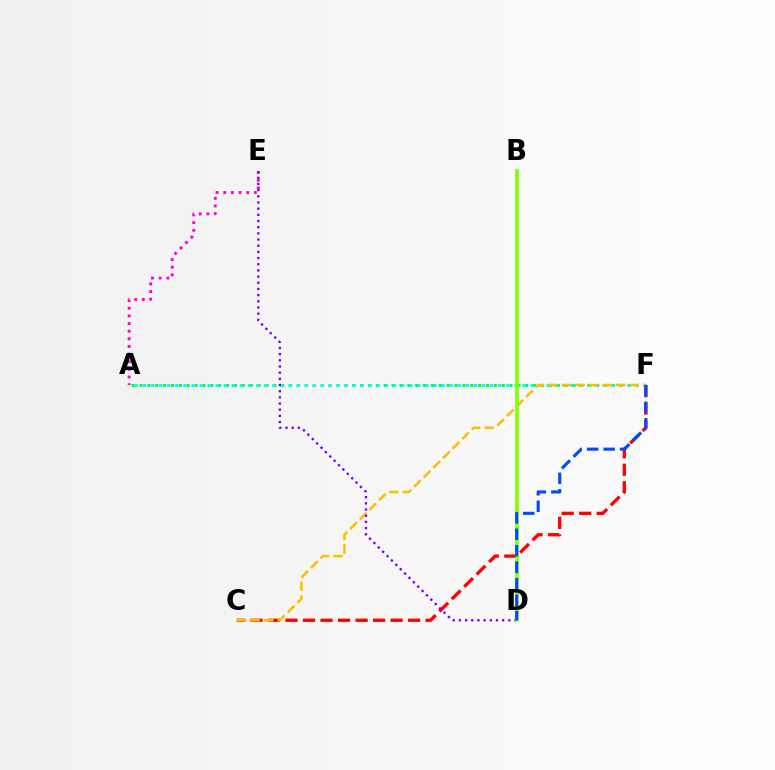{('C', 'F'): [{'color': '#ff0000', 'line_style': 'dashed', 'thickness': 2.38}, {'color': '#ffbd00', 'line_style': 'dashed', 'thickness': 1.84}], ('A', 'F'): [{'color': '#00ff39', 'line_style': 'dotted', 'thickness': 2.14}, {'color': '#00fff6', 'line_style': 'dotted', 'thickness': 2.19}], ('A', 'E'): [{'color': '#ff00cf', 'line_style': 'dotted', 'thickness': 2.08}], ('D', 'E'): [{'color': '#7200ff', 'line_style': 'dotted', 'thickness': 1.68}], ('B', 'D'): [{'color': '#84ff00', 'line_style': 'solid', 'thickness': 2.66}], ('D', 'F'): [{'color': '#004bff', 'line_style': 'dashed', 'thickness': 2.24}]}